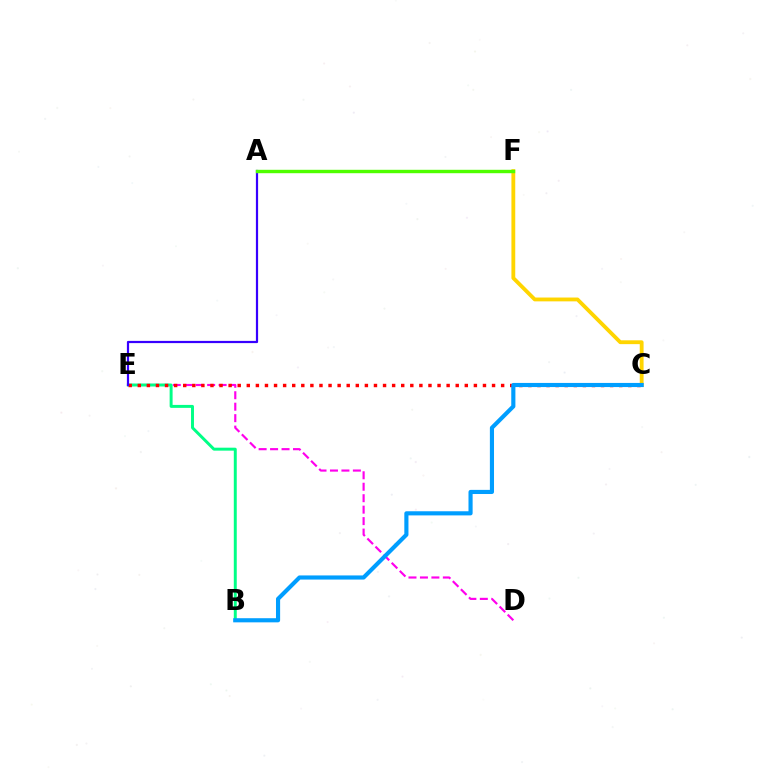{('D', 'E'): [{'color': '#ff00ed', 'line_style': 'dashed', 'thickness': 1.56}], ('B', 'E'): [{'color': '#00ff86', 'line_style': 'solid', 'thickness': 2.13}], ('C', 'F'): [{'color': '#ffd500', 'line_style': 'solid', 'thickness': 2.76}], ('C', 'E'): [{'color': '#ff0000', 'line_style': 'dotted', 'thickness': 2.47}], ('A', 'E'): [{'color': '#3700ff', 'line_style': 'solid', 'thickness': 1.59}], ('B', 'C'): [{'color': '#009eff', 'line_style': 'solid', 'thickness': 2.98}], ('A', 'F'): [{'color': '#4fff00', 'line_style': 'solid', 'thickness': 2.45}]}